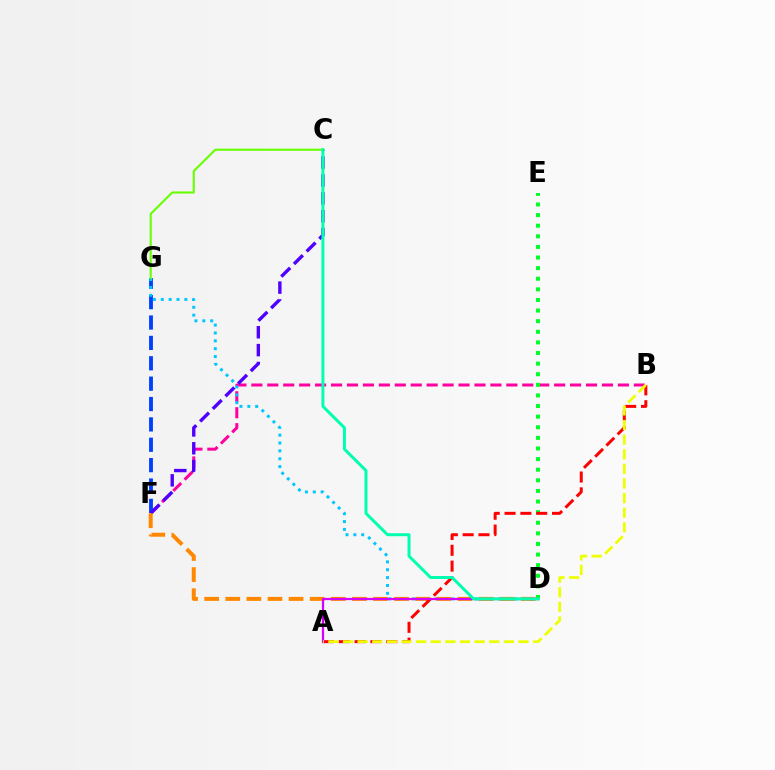{('B', 'F'): [{'color': '#ff00a0', 'line_style': 'dashed', 'thickness': 2.16}], ('F', 'G'): [{'color': '#003fff', 'line_style': 'dashed', 'thickness': 2.77}], ('C', 'F'): [{'color': '#4f00ff', 'line_style': 'dashed', 'thickness': 2.43}], ('D', 'G'): [{'color': '#00c7ff', 'line_style': 'dotted', 'thickness': 2.14}], ('D', 'F'): [{'color': '#ff8800', 'line_style': 'dashed', 'thickness': 2.87}], ('D', 'E'): [{'color': '#00ff27', 'line_style': 'dotted', 'thickness': 2.88}], ('A', 'B'): [{'color': '#ff0000', 'line_style': 'dashed', 'thickness': 2.15}, {'color': '#eeff00', 'line_style': 'dashed', 'thickness': 1.99}], ('A', 'D'): [{'color': '#d600ff', 'line_style': 'solid', 'thickness': 1.61}], ('C', 'G'): [{'color': '#66ff00', 'line_style': 'solid', 'thickness': 1.51}], ('C', 'D'): [{'color': '#00ffaf', 'line_style': 'solid', 'thickness': 2.15}]}